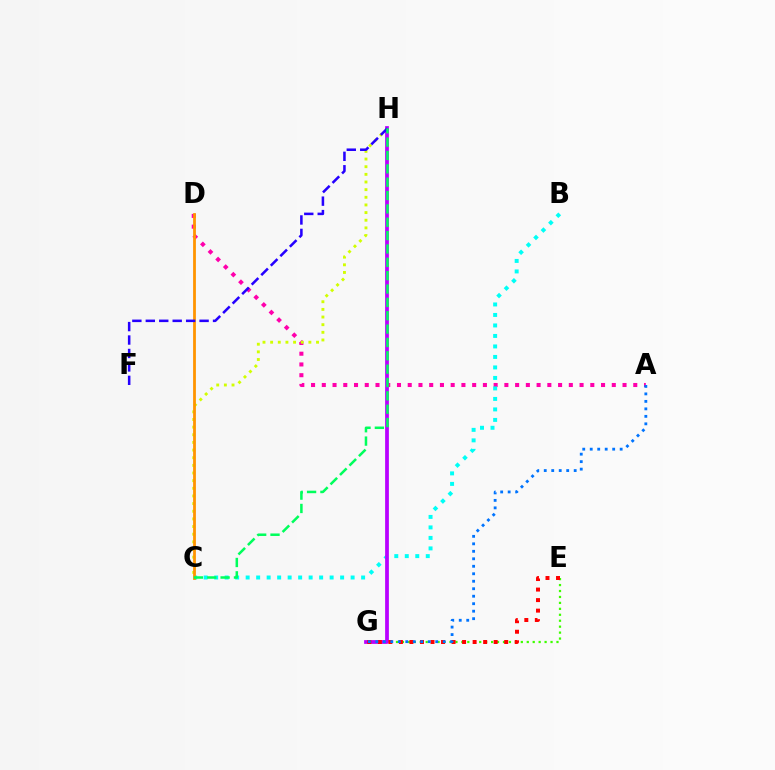{('A', 'D'): [{'color': '#ff00ac', 'line_style': 'dotted', 'thickness': 2.92}], ('B', 'C'): [{'color': '#00fff6', 'line_style': 'dotted', 'thickness': 2.85}], ('E', 'G'): [{'color': '#3dff00', 'line_style': 'dotted', 'thickness': 1.62}, {'color': '#ff0000', 'line_style': 'dotted', 'thickness': 2.86}], ('C', 'H'): [{'color': '#d1ff00', 'line_style': 'dotted', 'thickness': 2.08}, {'color': '#00ff5c', 'line_style': 'dashed', 'thickness': 1.81}], ('G', 'H'): [{'color': '#b900ff', 'line_style': 'solid', 'thickness': 2.7}], ('C', 'D'): [{'color': '#ff9400', 'line_style': 'solid', 'thickness': 2.0}], ('A', 'G'): [{'color': '#0074ff', 'line_style': 'dotted', 'thickness': 2.03}], ('F', 'H'): [{'color': '#2500ff', 'line_style': 'dashed', 'thickness': 1.83}]}